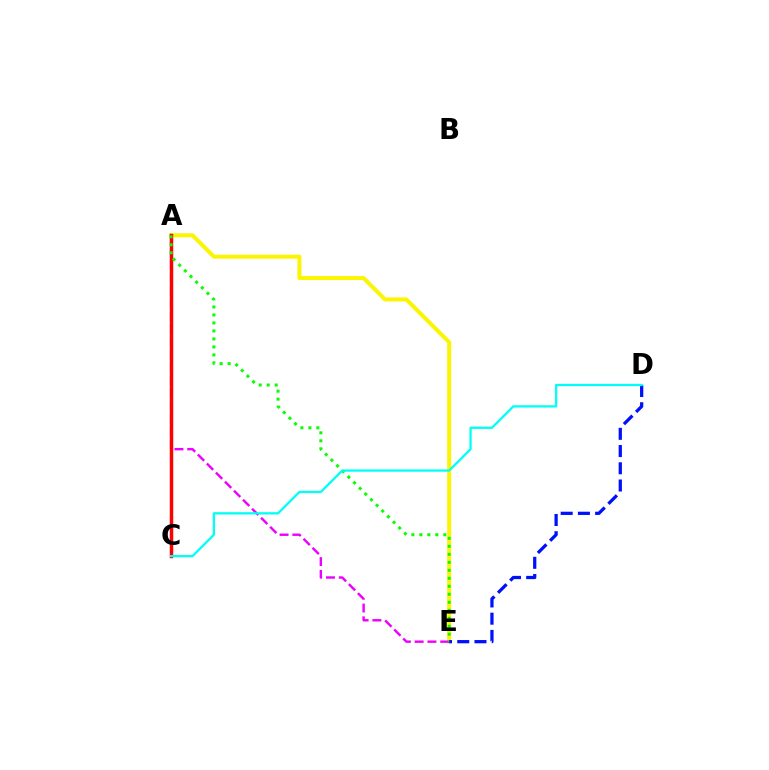{('A', 'E'): [{'color': '#fcf500', 'line_style': 'solid', 'thickness': 2.86}, {'color': '#ee00ff', 'line_style': 'dashed', 'thickness': 1.74}, {'color': '#08ff00', 'line_style': 'dotted', 'thickness': 2.17}], ('A', 'C'): [{'color': '#ff0000', 'line_style': 'solid', 'thickness': 2.51}], ('D', 'E'): [{'color': '#0010ff', 'line_style': 'dashed', 'thickness': 2.34}], ('C', 'D'): [{'color': '#00fff6', 'line_style': 'solid', 'thickness': 1.65}]}